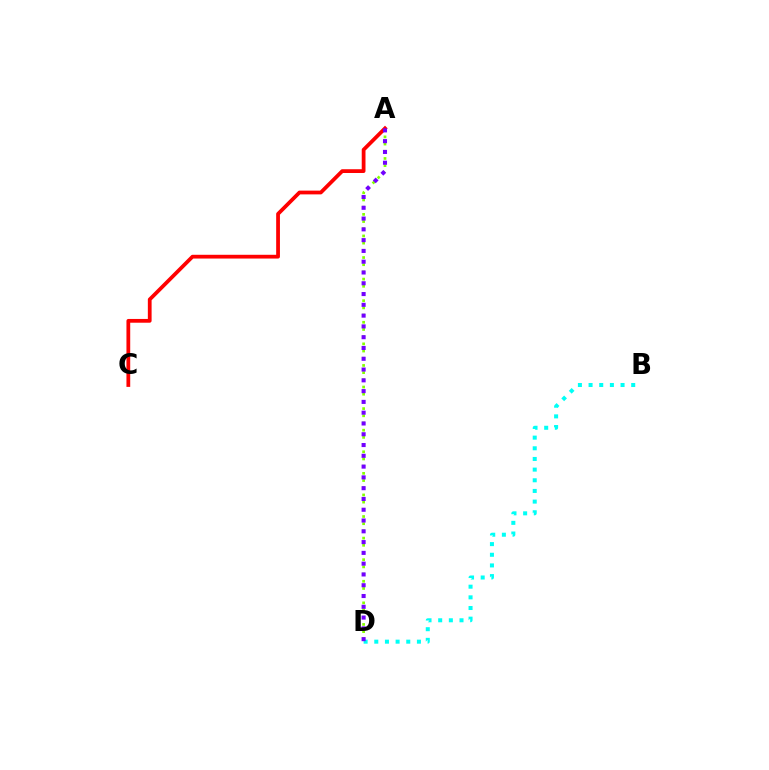{('A', 'D'): [{'color': '#84ff00', 'line_style': 'dotted', 'thickness': 1.95}, {'color': '#7200ff', 'line_style': 'dotted', 'thickness': 2.93}], ('B', 'D'): [{'color': '#00fff6', 'line_style': 'dotted', 'thickness': 2.9}], ('A', 'C'): [{'color': '#ff0000', 'line_style': 'solid', 'thickness': 2.71}]}